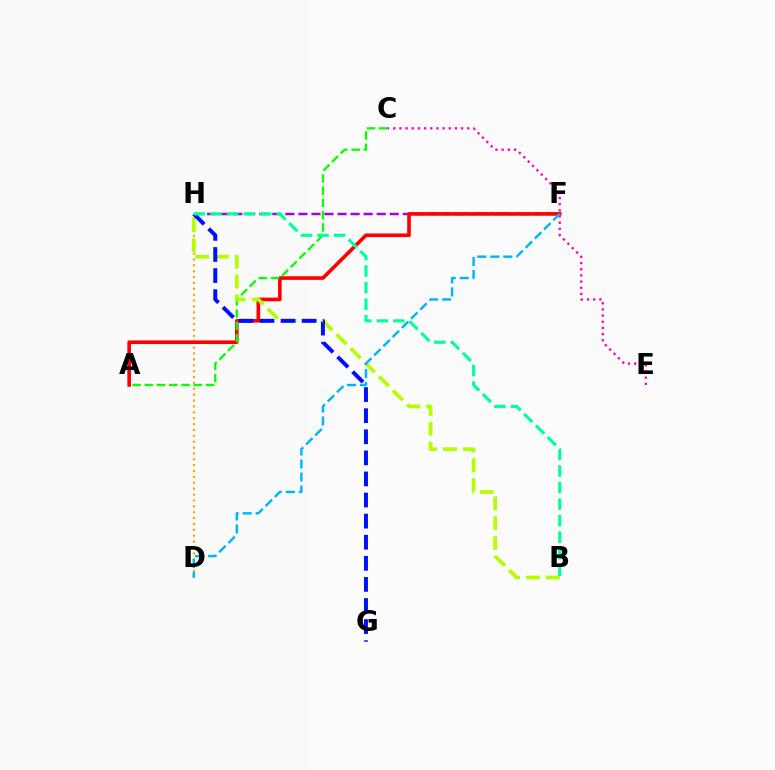{('F', 'H'): [{'color': '#9b00ff', 'line_style': 'dashed', 'thickness': 1.77}], ('D', 'H'): [{'color': '#ffa500', 'line_style': 'dotted', 'thickness': 1.6}], ('A', 'F'): [{'color': '#ff0000', 'line_style': 'solid', 'thickness': 2.61}], ('A', 'C'): [{'color': '#08ff00', 'line_style': 'dashed', 'thickness': 1.66}], ('B', 'H'): [{'color': '#b3ff00', 'line_style': 'dashed', 'thickness': 2.7}, {'color': '#00ff9d', 'line_style': 'dashed', 'thickness': 2.25}], ('G', 'H'): [{'color': '#0010ff', 'line_style': 'dashed', 'thickness': 2.87}], ('C', 'E'): [{'color': '#ff00bd', 'line_style': 'dotted', 'thickness': 1.68}], ('D', 'F'): [{'color': '#00b5ff', 'line_style': 'dashed', 'thickness': 1.77}]}